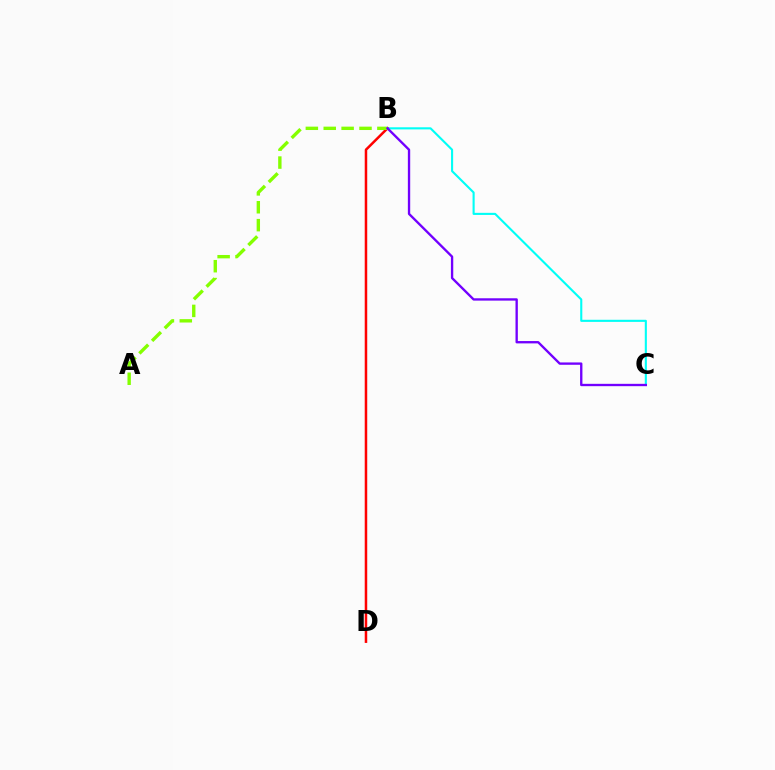{('B', 'C'): [{'color': '#00fff6', 'line_style': 'solid', 'thickness': 1.52}, {'color': '#7200ff', 'line_style': 'solid', 'thickness': 1.69}], ('B', 'D'): [{'color': '#ff0000', 'line_style': 'solid', 'thickness': 1.81}], ('A', 'B'): [{'color': '#84ff00', 'line_style': 'dashed', 'thickness': 2.43}]}